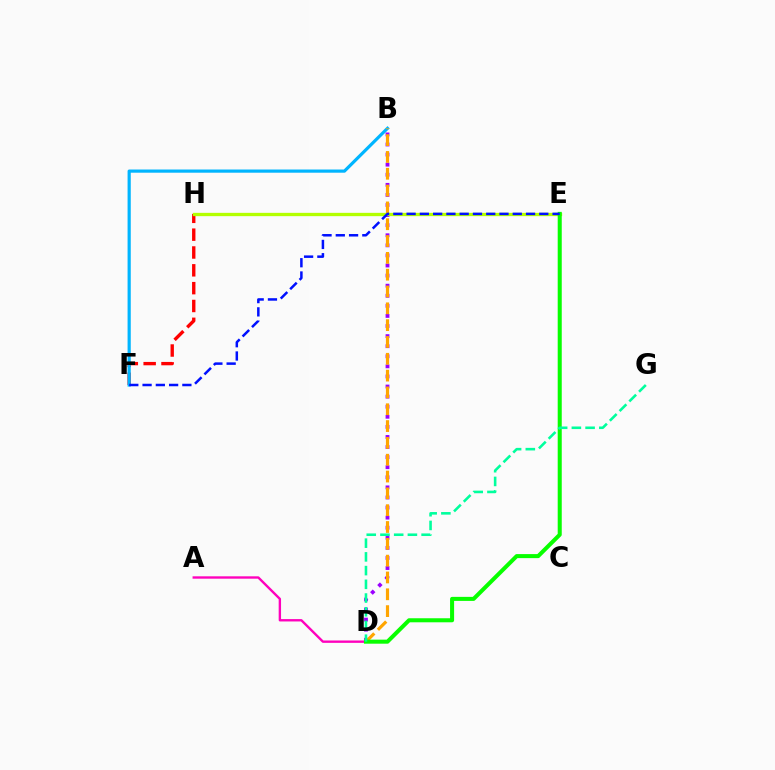{('F', 'H'): [{'color': '#ff0000', 'line_style': 'dashed', 'thickness': 2.42}], ('B', 'F'): [{'color': '#00b5ff', 'line_style': 'solid', 'thickness': 2.3}], ('B', 'D'): [{'color': '#9b00ff', 'line_style': 'dotted', 'thickness': 2.74}, {'color': '#ffa500', 'line_style': 'dashed', 'thickness': 2.29}], ('A', 'D'): [{'color': '#ff00bd', 'line_style': 'solid', 'thickness': 1.7}], ('E', 'H'): [{'color': '#b3ff00', 'line_style': 'solid', 'thickness': 2.38}], ('D', 'E'): [{'color': '#08ff00', 'line_style': 'solid', 'thickness': 2.91}], ('E', 'F'): [{'color': '#0010ff', 'line_style': 'dashed', 'thickness': 1.8}], ('D', 'G'): [{'color': '#00ff9d', 'line_style': 'dashed', 'thickness': 1.86}]}